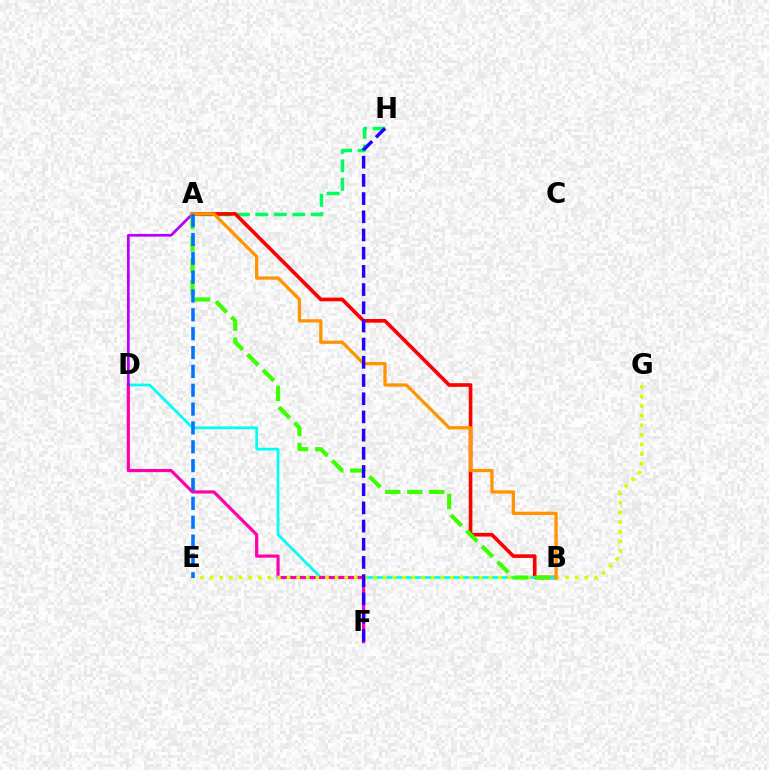{('A', 'H'): [{'color': '#00ff5c', 'line_style': 'dashed', 'thickness': 2.51}], ('A', 'B'): [{'color': '#ff0000', 'line_style': 'solid', 'thickness': 2.62}, {'color': '#ff9400', 'line_style': 'solid', 'thickness': 2.35}, {'color': '#3dff00', 'line_style': 'dashed', 'thickness': 2.99}], ('B', 'D'): [{'color': '#00fff6', 'line_style': 'solid', 'thickness': 1.99}], ('D', 'F'): [{'color': '#ff00ac', 'line_style': 'solid', 'thickness': 2.29}], ('E', 'G'): [{'color': '#d1ff00', 'line_style': 'dotted', 'thickness': 2.61}], ('A', 'D'): [{'color': '#b900ff', 'line_style': 'solid', 'thickness': 1.96}], ('F', 'H'): [{'color': '#2500ff', 'line_style': 'dashed', 'thickness': 2.47}], ('A', 'E'): [{'color': '#0074ff', 'line_style': 'dashed', 'thickness': 2.56}]}